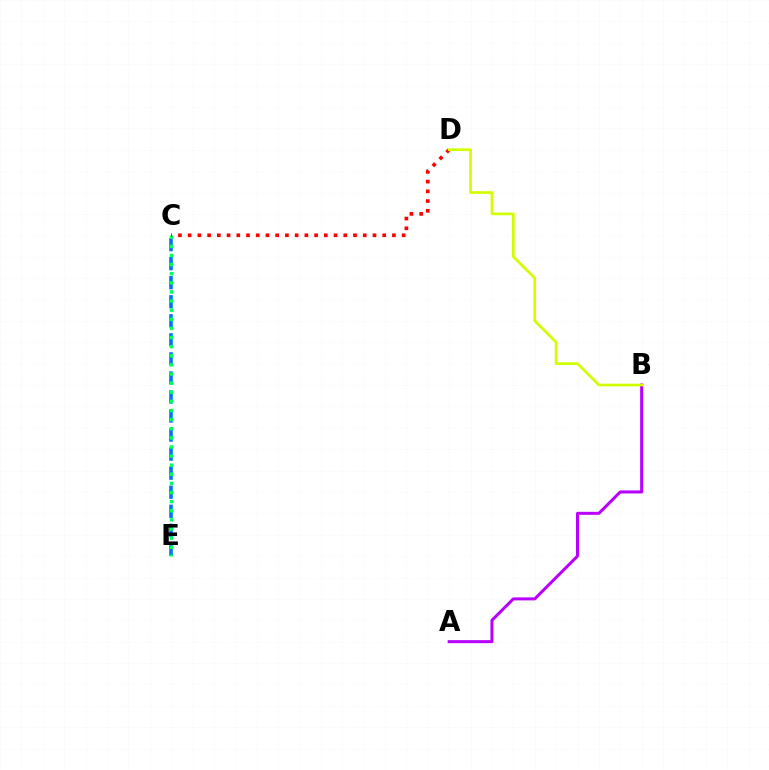{('C', 'E'): [{'color': '#0074ff', 'line_style': 'dashed', 'thickness': 2.59}, {'color': '#00ff5c', 'line_style': 'dotted', 'thickness': 2.48}], ('C', 'D'): [{'color': '#ff0000', 'line_style': 'dotted', 'thickness': 2.64}], ('A', 'B'): [{'color': '#b900ff', 'line_style': 'solid', 'thickness': 2.18}], ('B', 'D'): [{'color': '#d1ff00', 'line_style': 'solid', 'thickness': 1.94}]}